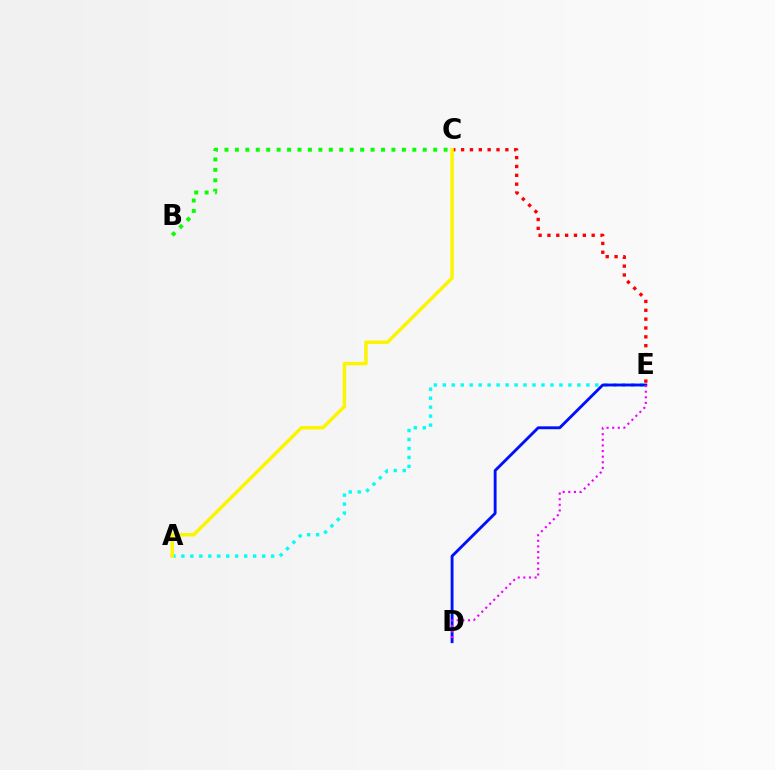{('A', 'E'): [{'color': '#00fff6', 'line_style': 'dotted', 'thickness': 2.44}], ('C', 'E'): [{'color': '#ff0000', 'line_style': 'dotted', 'thickness': 2.4}], ('A', 'C'): [{'color': '#fcf500', 'line_style': 'solid', 'thickness': 2.49}], ('D', 'E'): [{'color': '#0010ff', 'line_style': 'solid', 'thickness': 2.07}, {'color': '#ee00ff', 'line_style': 'dotted', 'thickness': 1.53}], ('B', 'C'): [{'color': '#08ff00', 'line_style': 'dotted', 'thickness': 2.84}]}